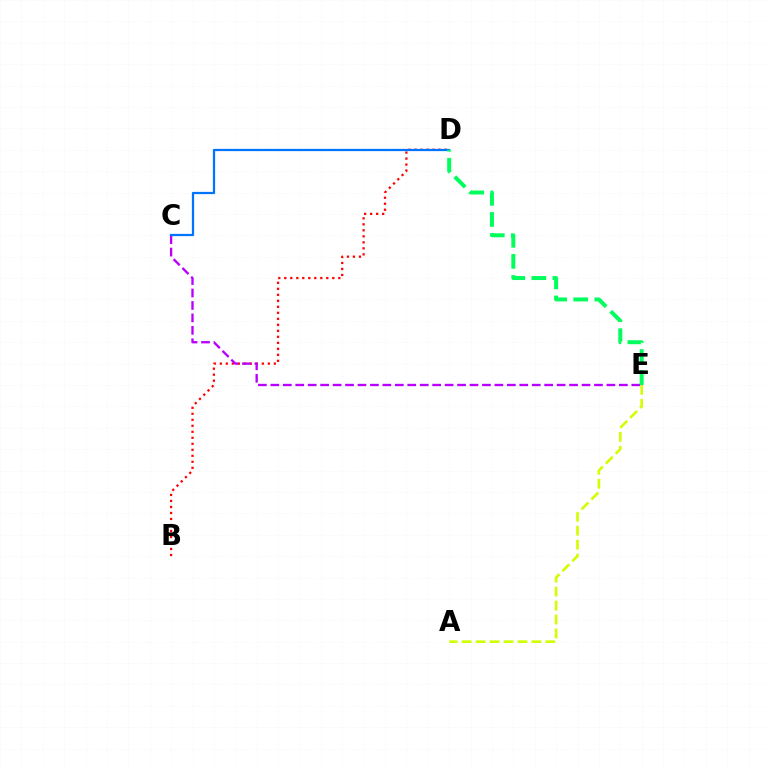{('A', 'E'): [{'color': '#d1ff00', 'line_style': 'dashed', 'thickness': 1.9}], ('B', 'D'): [{'color': '#ff0000', 'line_style': 'dotted', 'thickness': 1.63}], ('C', 'E'): [{'color': '#b900ff', 'line_style': 'dashed', 'thickness': 1.69}], ('C', 'D'): [{'color': '#0074ff', 'line_style': 'solid', 'thickness': 1.63}], ('D', 'E'): [{'color': '#00ff5c', 'line_style': 'dashed', 'thickness': 2.87}]}